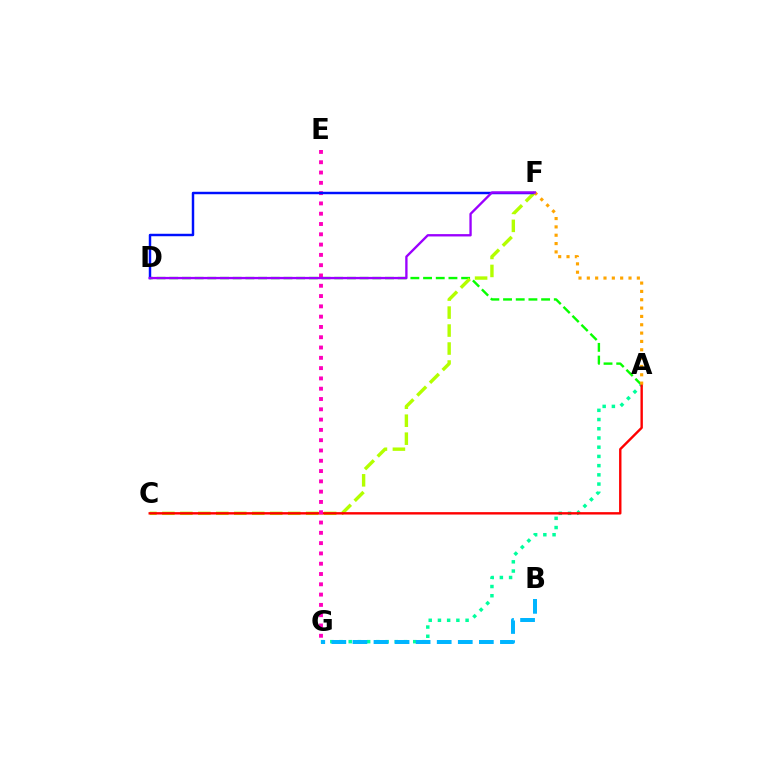{('A', 'D'): [{'color': '#08ff00', 'line_style': 'dashed', 'thickness': 1.72}], ('A', 'G'): [{'color': '#00ff9d', 'line_style': 'dotted', 'thickness': 2.5}], ('C', 'F'): [{'color': '#b3ff00', 'line_style': 'dashed', 'thickness': 2.44}], ('A', 'C'): [{'color': '#ff0000', 'line_style': 'solid', 'thickness': 1.72}], ('B', 'G'): [{'color': '#00b5ff', 'line_style': 'dashed', 'thickness': 2.86}], ('E', 'G'): [{'color': '#ff00bd', 'line_style': 'dotted', 'thickness': 2.8}], ('D', 'F'): [{'color': '#0010ff', 'line_style': 'solid', 'thickness': 1.76}, {'color': '#9b00ff', 'line_style': 'solid', 'thickness': 1.68}], ('A', 'F'): [{'color': '#ffa500', 'line_style': 'dotted', 'thickness': 2.27}]}